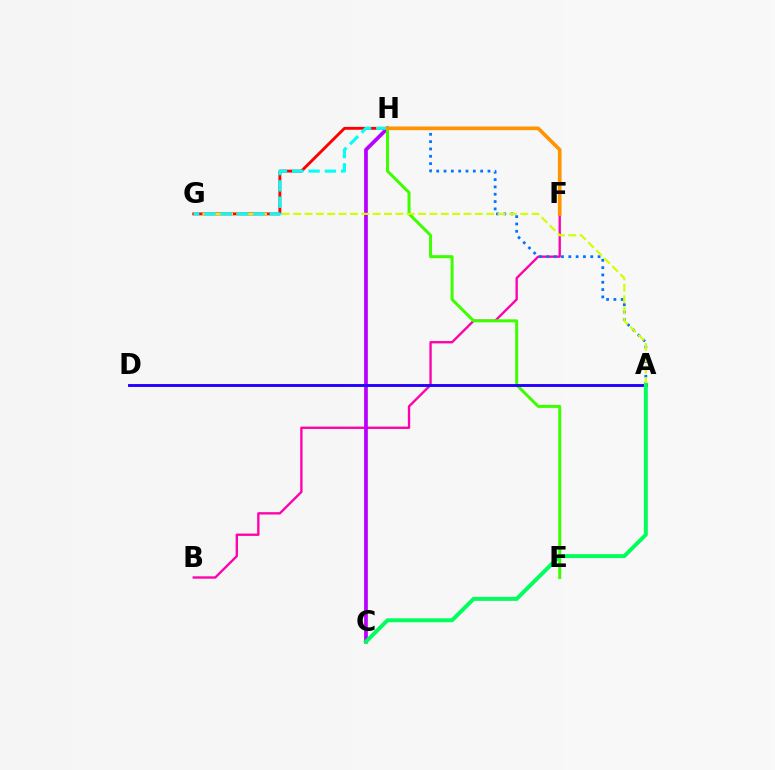{('G', 'H'): [{'color': '#ff0000', 'line_style': 'solid', 'thickness': 2.07}, {'color': '#00fff6', 'line_style': 'dashed', 'thickness': 2.22}], ('B', 'F'): [{'color': '#ff00ac', 'line_style': 'solid', 'thickness': 1.69}], ('C', 'H'): [{'color': '#b900ff', 'line_style': 'solid', 'thickness': 2.68}], ('E', 'H'): [{'color': '#3dff00', 'line_style': 'solid', 'thickness': 2.16}], ('A', 'H'): [{'color': '#0074ff', 'line_style': 'dotted', 'thickness': 1.99}], ('A', 'G'): [{'color': '#d1ff00', 'line_style': 'dashed', 'thickness': 1.54}], ('F', 'H'): [{'color': '#ff9400', 'line_style': 'solid', 'thickness': 2.63}], ('A', 'D'): [{'color': '#2500ff', 'line_style': 'solid', 'thickness': 2.08}], ('A', 'C'): [{'color': '#00ff5c', 'line_style': 'solid', 'thickness': 2.84}]}